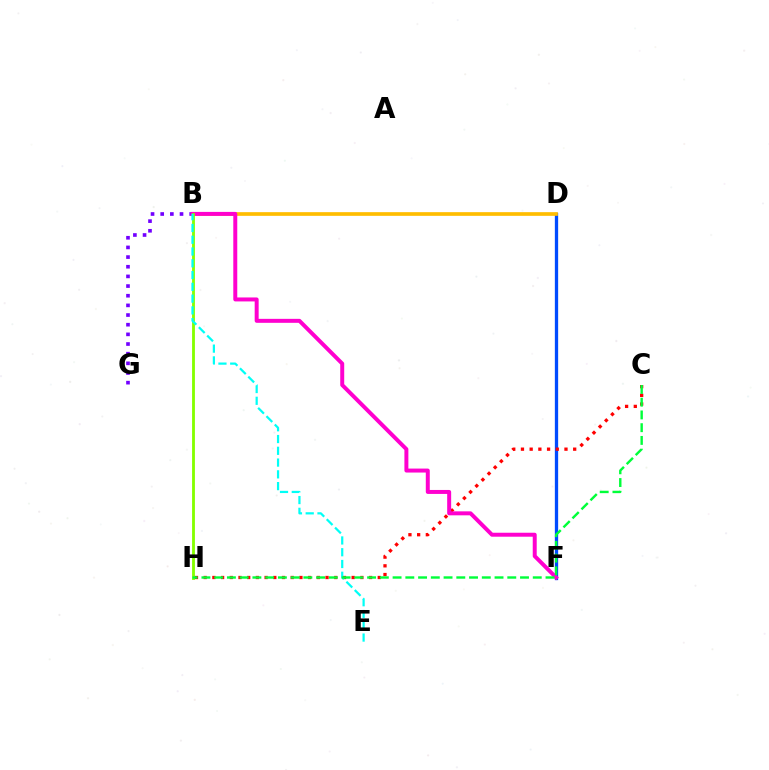{('D', 'F'): [{'color': '#004bff', 'line_style': 'solid', 'thickness': 2.37}], ('C', 'H'): [{'color': '#ff0000', 'line_style': 'dotted', 'thickness': 2.36}, {'color': '#00ff39', 'line_style': 'dashed', 'thickness': 1.73}], ('B', 'G'): [{'color': '#7200ff', 'line_style': 'dotted', 'thickness': 2.62}], ('B', 'D'): [{'color': '#ffbd00', 'line_style': 'solid', 'thickness': 2.65}], ('B', 'F'): [{'color': '#ff00cf', 'line_style': 'solid', 'thickness': 2.86}], ('B', 'H'): [{'color': '#84ff00', 'line_style': 'solid', 'thickness': 2.04}], ('B', 'E'): [{'color': '#00fff6', 'line_style': 'dashed', 'thickness': 1.6}]}